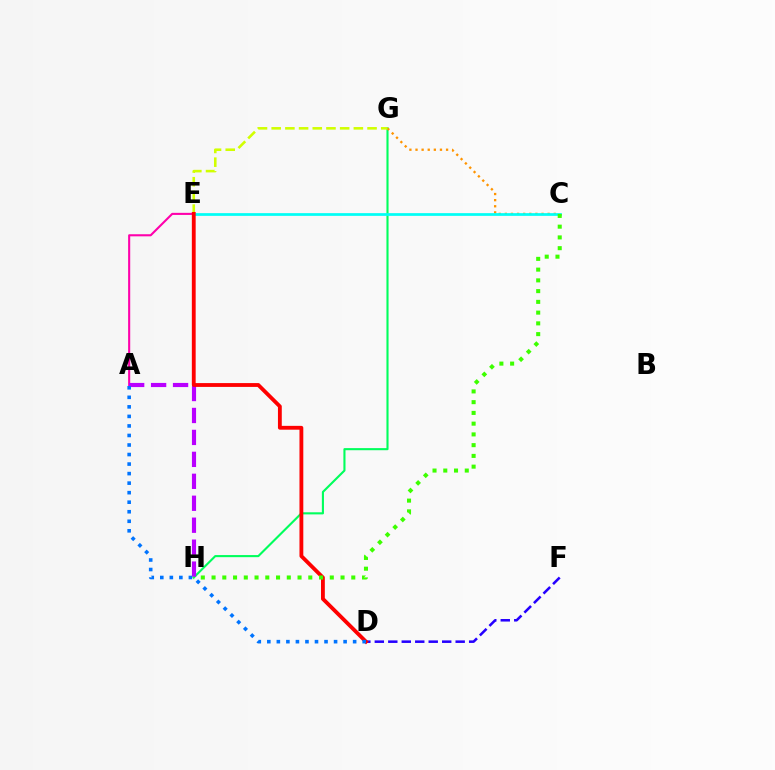{('G', 'H'): [{'color': '#00ff5c', 'line_style': 'solid', 'thickness': 1.52}], ('C', 'G'): [{'color': '#ff9400', 'line_style': 'dotted', 'thickness': 1.66}], ('A', 'E'): [{'color': '#ff00ac', 'line_style': 'solid', 'thickness': 1.51}], ('A', 'H'): [{'color': '#b900ff', 'line_style': 'dashed', 'thickness': 2.98}], ('E', 'G'): [{'color': '#d1ff00', 'line_style': 'dashed', 'thickness': 1.86}], ('D', 'F'): [{'color': '#2500ff', 'line_style': 'dashed', 'thickness': 1.83}], ('C', 'E'): [{'color': '#00fff6', 'line_style': 'solid', 'thickness': 1.95}], ('D', 'E'): [{'color': '#ff0000', 'line_style': 'solid', 'thickness': 2.76}], ('C', 'H'): [{'color': '#3dff00', 'line_style': 'dotted', 'thickness': 2.92}], ('A', 'D'): [{'color': '#0074ff', 'line_style': 'dotted', 'thickness': 2.59}]}